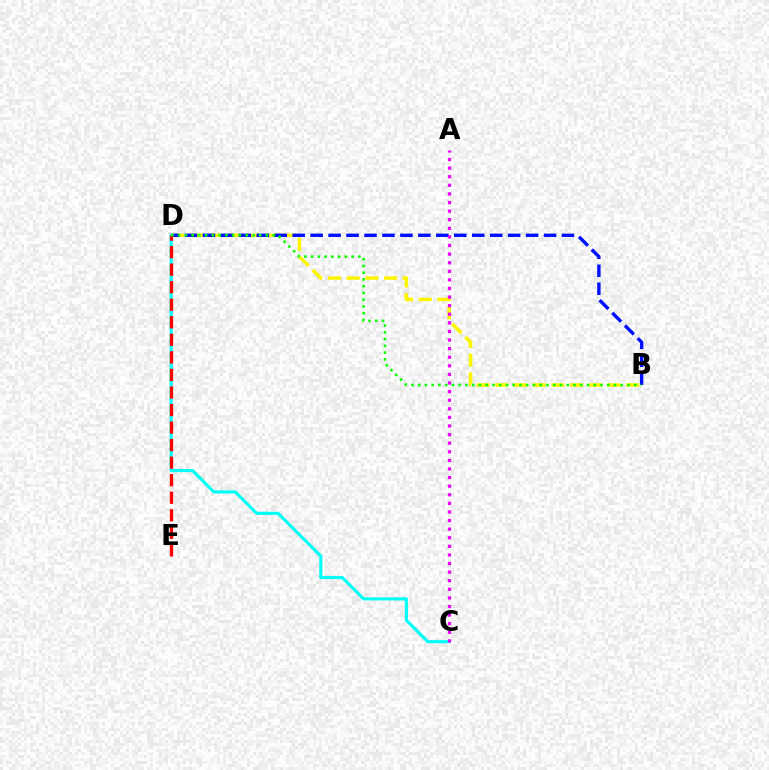{('B', 'D'): [{'color': '#fcf500', 'line_style': 'dashed', 'thickness': 2.54}, {'color': '#0010ff', 'line_style': 'dashed', 'thickness': 2.44}, {'color': '#08ff00', 'line_style': 'dotted', 'thickness': 1.83}], ('C', 'D'): [{'color': '#00fff6', 'line_style': 'solid', 'thickness': 2.25}], ('D', 'E'): [{'color': '#ff0000', 'line_style': 'dashed', 'thickness': 2.38}], ('A', 'C'): [{'color': '#ee00ff', 'line_style': 'dotted', 'thickness': 2.34}]}